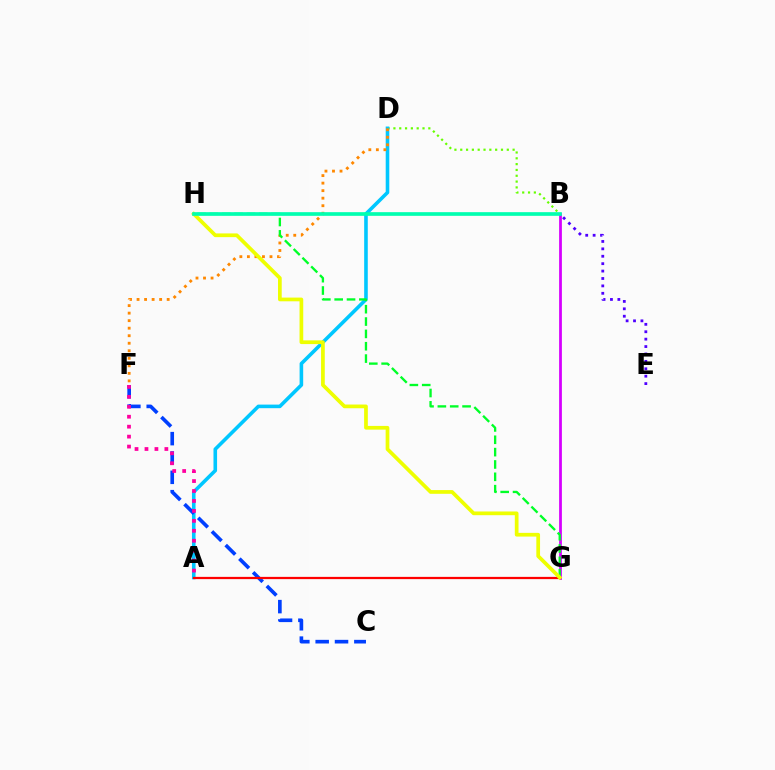{('B', 'E'): [{'color': '#4f00ff', 'line_style': 'dotted', 'thickness': 2.01}], ('B', 'D'): [{'color': '#66ff00', 'line_style': 'dotted', 'thickness': 1.58}], ('A', 'D'): [{'color': '#00c7ff', 'line_style': 'solid', 'thickness': 2.59}], ('D', 'F'): [{'color': '#ff8800', 'line_style': 'dotted', 'thickness': 2.05}], ('B', 'G'): [{'color': '#d600ff', 'line_style': 'solid', 'thickness': 2.0}], ('C', 'F'): [{'color': '#003fff', 'line_style': 'dashed', 'thickness': 2.63}], ('A', 'G'): [{'color': '#ff0000', 'line_style': 'solid', 'thickness': 1.61}], ('A', 'F'): [{'color': '#ff00a0', 'line_style': 'dotted', 'thickness': 2.7}], ('G', 'H'): [{'color': '#00ff27', 'line_style': 'dashed', 'thickness': 1.68}, {'color': '#eeff00', 'line_style': 'solid', 'thickness': 2.68}], ('B', 'H'): [{'color': '#00ffaf', 'line_style': 'solid', 'thickness': 2.65}]}